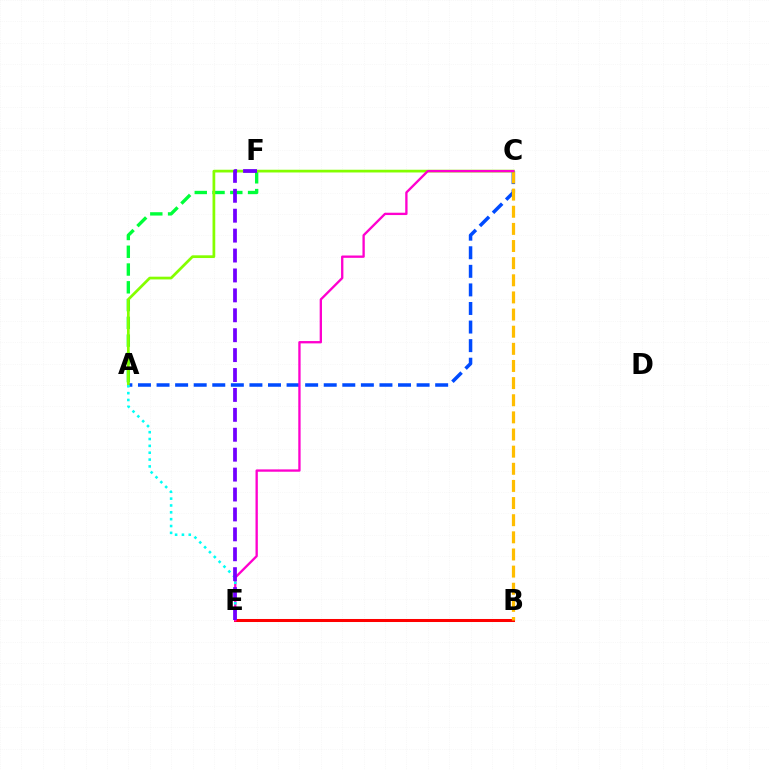{('A', 'F'): [{'color': '#00ff39', 'line_style': 'dashed', 'thickness': 2.41}], ('B', 'E'): [{'color': '#ff0000', 'line_style': 'solid', 'thickness': 2.18}], ('A', 'C'): [{'color': '#004bff', 'line_style': 'dashed', 'thickness': 2.52}, {'color': '#84ff00', 'line_style': 'solid', 'thickness': 1.96}], ('B', 'C'): [{'color': '#ffbd00', 'line_style': 'dashed', 'thickness': 2.33}], ('C', 'E'): [{'color': '#ff00cf', 'line_style': 'solid', 'thickness': 1.68}], ('A', 'E'): [{'color': '#00fff6', 'line_style': 'dotted', 'thickness': 1.86}], ('E', 'F'): [{'color': '#7200ff', 'line_style': 'dashed', 'thickness': 2.71}]}